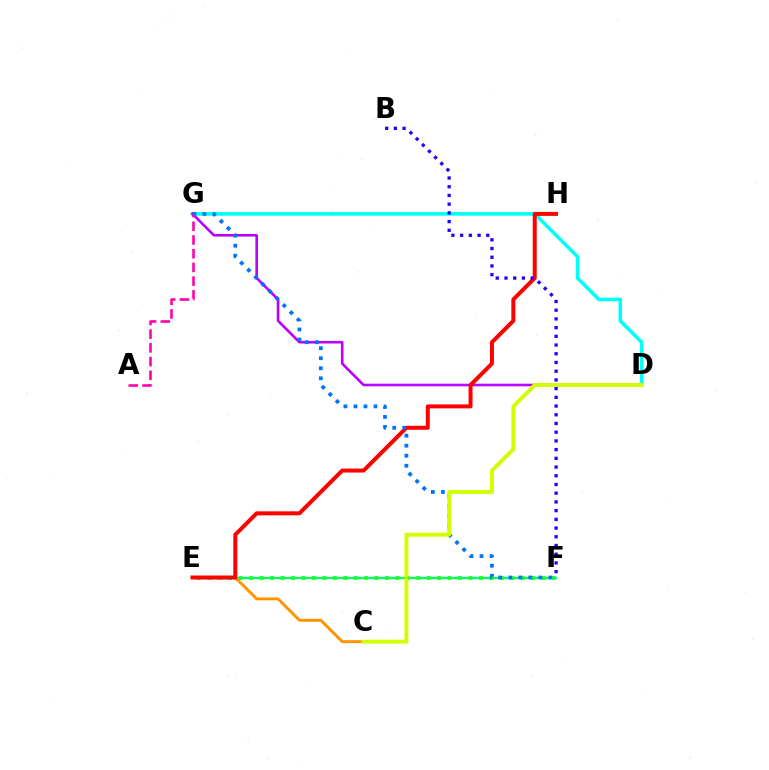{('D', 'G'): [{'color': '#00fff6', 'line_style': 'solid', 'thickness': 2.57}, {'color': '#b900ff', 'line_style': 'solid', 'thickness': 1.87}], ('E', 'F'): [{'color': '#3dff00', 'line_style': 'dotted', 'thickness': 2.84}, {'color': '#00ff5c', 'line_style': 'solid', 'thickness': 1.65}], ('C', 'E'): [{'color': '#ff9400', 'line_style': 'solid', 'thickness': 2.1}], ('E', 'H'): [{'color': '#ff0000', 'line_style': 'solid', 'thickness': 2.87}], ('F', 'G'): [{'color': '#0074ff', 'line_style': 'dotted', 'thickness': 2.73}], ('B', 'F'): [{'color': '#2500ff', 'line_style': 'dotted', 'thickness': 2.37}], ('C', 'D'): [{'color': '#d1ff00', 'line_style': 'solid', 'thickness': 2.81}], ('A', 'G'): [{'color': '#ff00ac', 'line_style': 'dashed', 'thickness': 1.86}]}